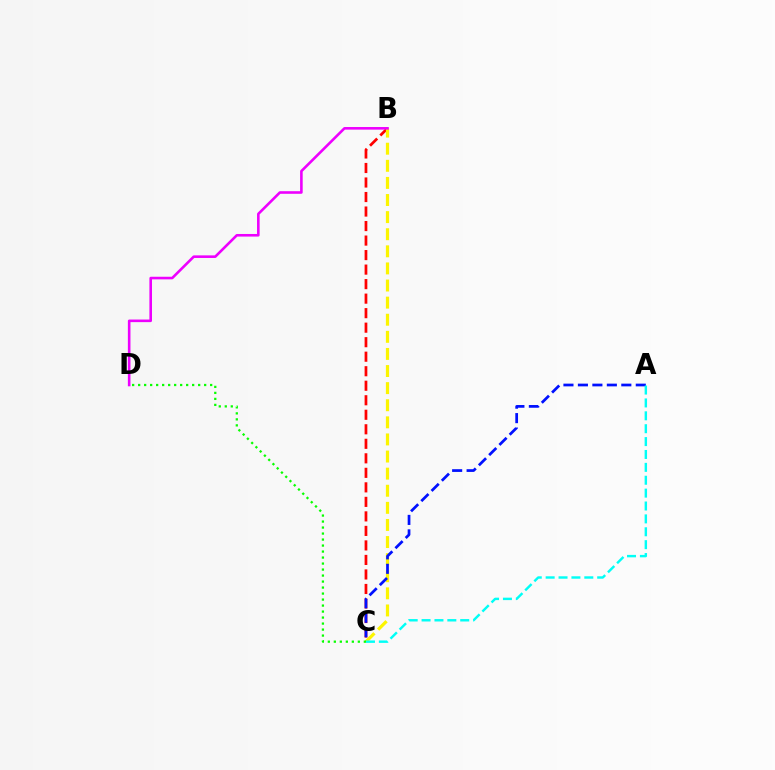{('B', 'C'): [{'color': '#ff0000', 'line_style': 'dashed', 'thickness': 1.97}, {'color': '#fcf500', 'line_style': 'dashed', 'thickness': 2.32}], ('A', 'C'): [{'color': '#0010ff', 'line_style': 'dashed', 'thickness': 1.97}, {'color': '#00fff6', 'line_style': 'dashed', 'thickness': 1.75}], ('B', 'D'): [{'color': '#ee00ff', 'line_style': 'solid', 'thickness': 1.87}], ('C', 'D'): [{'color': '#08ff00', 'line_style': 'dotted', 'thickness': 1.63}]}